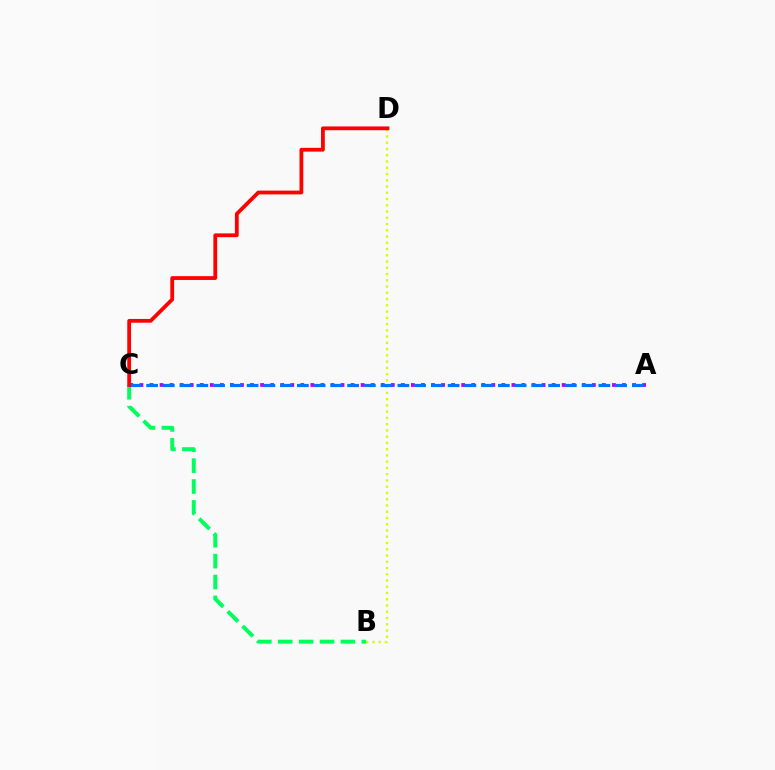{('A', 'C'): [{'color': '#b900ff', 'line_style': 'dotted', 'thickness': 2.73}, {'color': '#0074ff', 'line_style': 'dashed', 'thickness': 2.28}], ('B', 'C'): [{'color': '#00ff5c', 'line_style': 'dashed', 'thickness': 2.84}], ('B', 'D'): [{'color': '#d1ff00', 'line_style': 'dotted', 'thickness': 1.7}], ('C', 'D'): [{'color': '#ff0000', 'line_style': 'solid', 'thickness': 2.72}]}